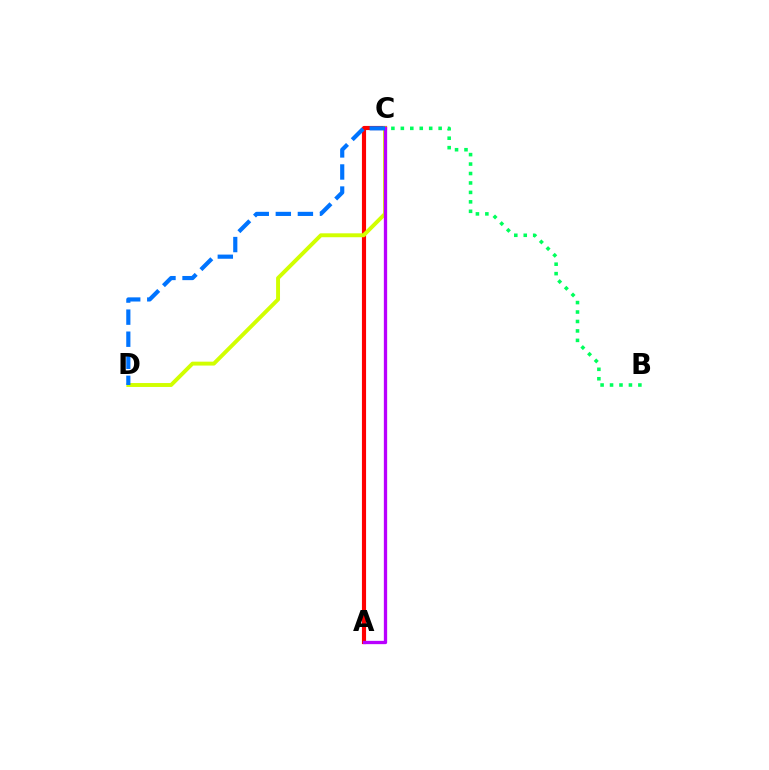{('B', 'C'): [{'color': '#00ff5c', 'line_style': 'dotted', 'thickness': 2.57}], ('A', 'C'): [{'color': '#ff0000', 'line_style': 'solid', 'thickness': 2.98}, {'color': '#b900ff', 'line_style': 'solid', 'thickness': 2.38}], ('C', 'D'): [{'color': '#d1ff00', 'line_style': 'solid', 'thickness': 2.82}, {'color': '#0074ff', 'line_style': 'dashed', 'thickness': 3.0}]}